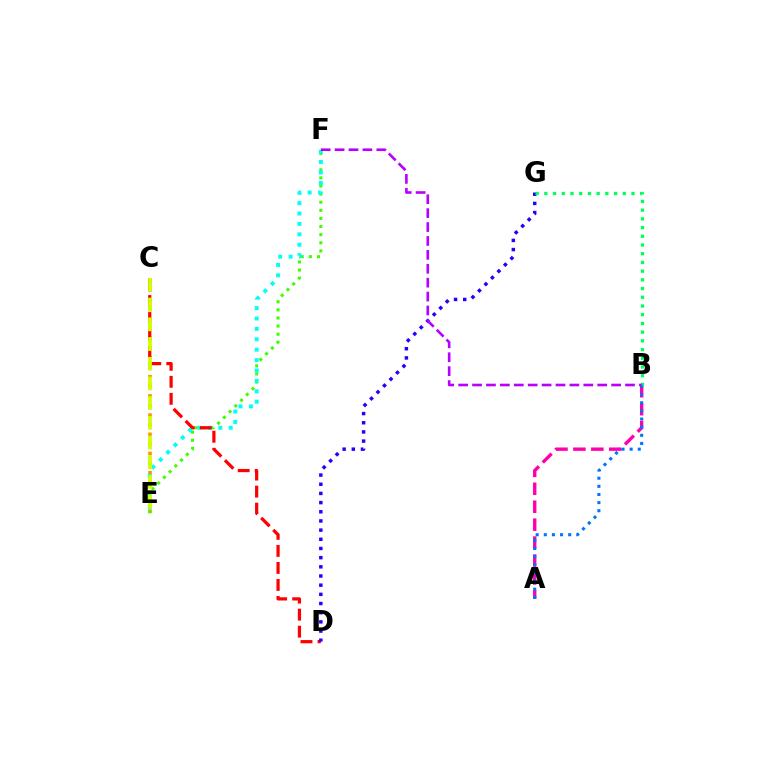{('C', 'E'): [{'color': '#ff9400', 'line_style': 'dotted', 'thickness': 2.61}, {'color': '#d1ff00', 'line_style': 'dashed', 'thickness': 2.68}], ('E', 'F'): [{'color': '#3dff00', 'line_style': 'dotted', 'thickness': 2.2}, {'color': '#00fff6', 'line_style': 'dotted', 'thickness': 2.83}], ('A', 'B'): [{'color': '#ff00ac', 'line_style': 'dashed', 'thickness': 2.44}, {'color': '#0074ff', 'line_style': 'dotted', 'thickness': 2.21}], ('C', 'D'): [{'color': '#ff0000', 'line_style': 'dashed', 'thickness': 2.31}], ('D', 'G'): [{'color': '#2500ff', 'line_style': 'dotted', 'thickness': 2.49}], ('B', 'G'): [{'color': '#00ff5c', 'line_style': 'dotted', 'thickness': 2.37}], ('B', 'F'): [{'color': '#b900ff', 'line_style': 'dashed', 'thickness': 1.89}]}